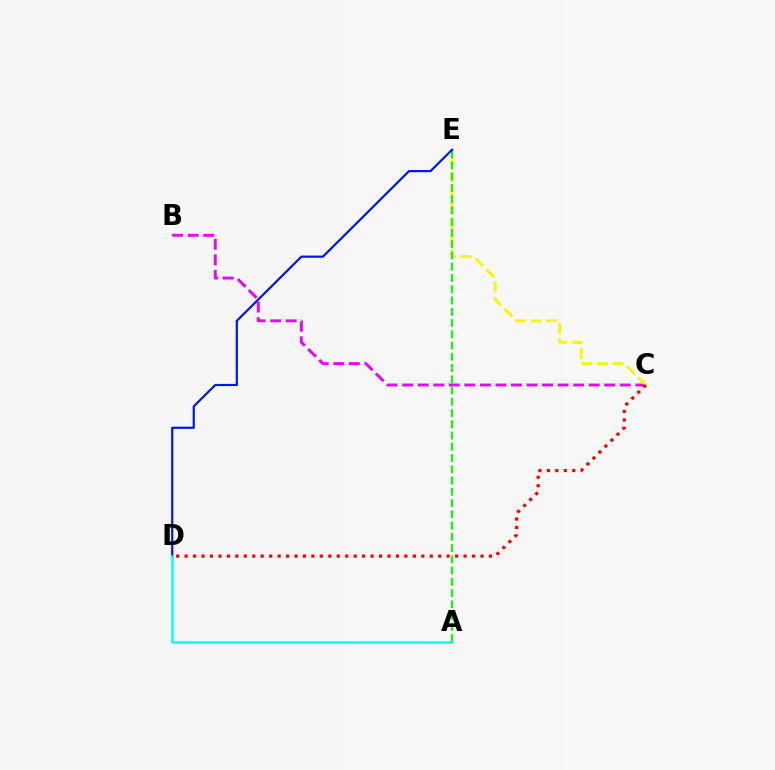{('B', 'C'): [{'color': '#ee00ff', 'line_style': 'dashed', 'thickness': 2.11}], ('C', 'E'): [{'color': '#fcf500', 'line_style': 'dashed', 'thickness': 2.12}], ('A', 'E'): [{'color': '#08ff00', 'line_style': 'dashed', 'thickness': 1.53}], ('D', 'E'): [{'color': '#0010ff', 'line_style': 'solid', 'thickness': 1.57}], ('C', 'D'): [{'color': '#ff0000', 'line_style': 'dotted', 'thickness': 2.3}], ('A', 'D'): [{'color': '#00fff6', 'line_style': 'solid', 'thickness': 1.81}]}